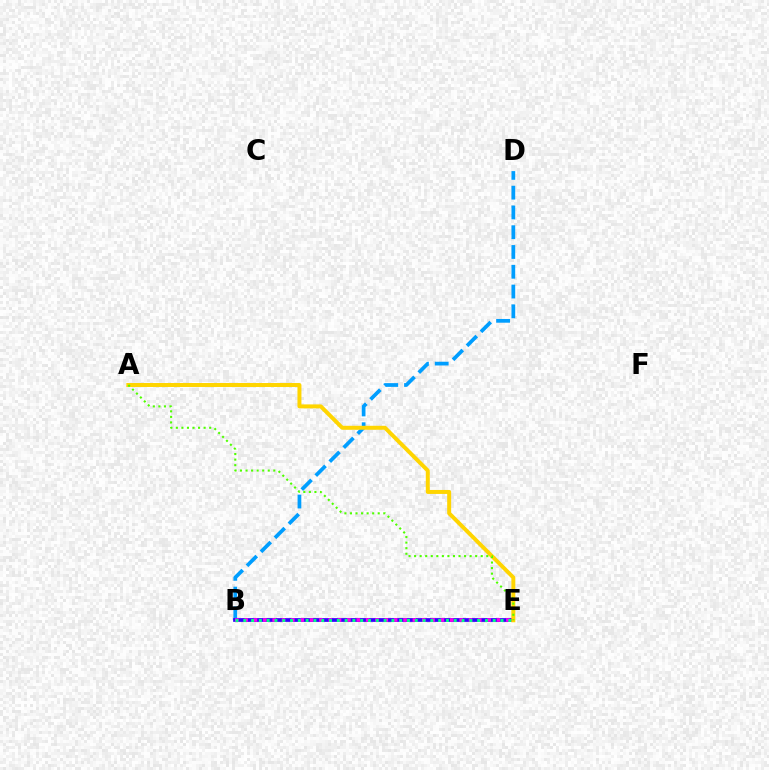{('B', 'E'): [{'color': '#ff0000', 'line_style': 'dashed', 'thickness': 1.63}, {'color': '#3700ff', 'line_style': 'solid', 'thickness': 2.68}, {'color': '#ff00ed', 'line_style': 'dotted', 'thickness': 2.54}, {'color': '#00ff86', 'line_style': 'dotted', 'thickness': 2.12}], ('B', 'D'): [{'color': '#009eff', 'line_style': 'dashed', 'thickness': 2.69}], ('A', 'E'): [{'color': '#ffd500', 'line_style': 'solid', 'thickness': 2.86}, {'color': '#4fff00', 'line_style': 'dotted', 'thickness': 1.51}]}